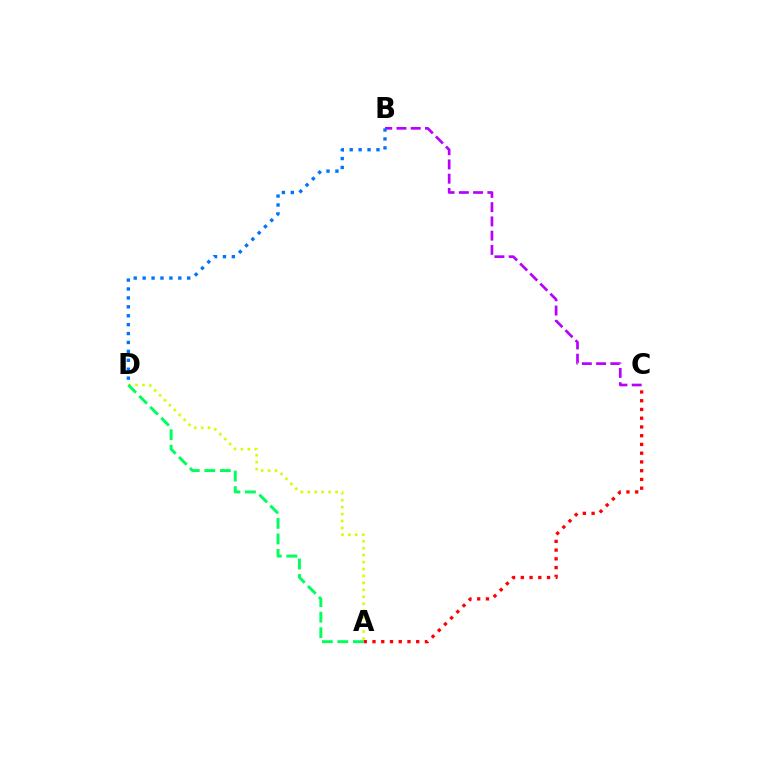{('B', 'C'): [{'color': '#b900ff', 'line_style': 'dashed', 'thickness': 1.94}], ('A', 'C'): [{'color': '#ff0000', 'line_style': 'dotted', 'thickness': 2.38}], ('B', 'D'): [{'color': '#0074ff', 'line_style': 'dotted', 'thickness': 2.42}], ('A', 'D'): [{'color': '#d1ff00', 'line_style': 'dotted', 'thickness': 1.89}, {'color': '#00ff5c', 'line_style': 'dashed', 'thickness': 2.11}]}